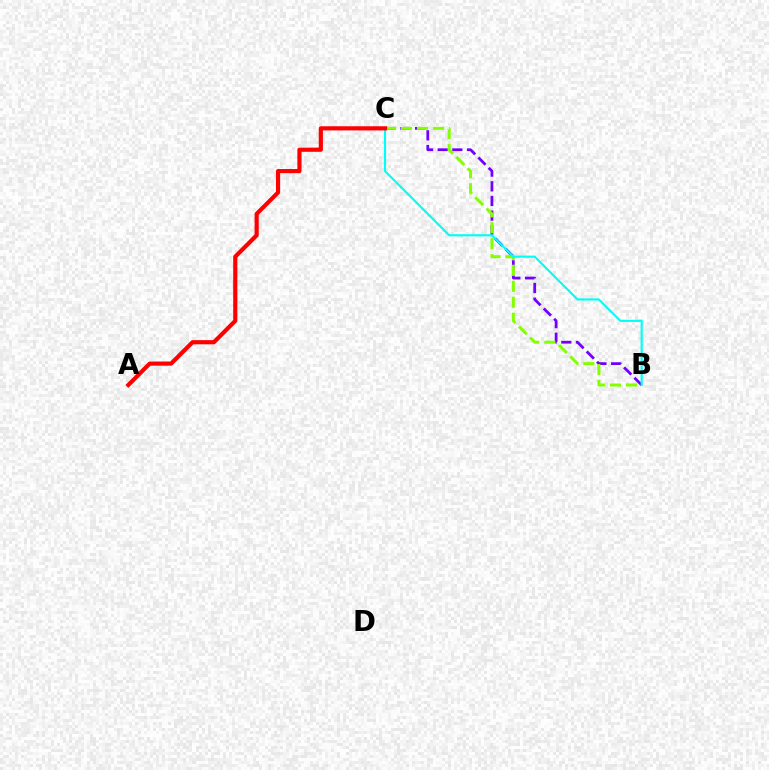{('B', 'C'): [{'color': '#7200ff', 'line_style': 'dashed', 'thickness': 1.99}, {'color': '#84ff00', 'line_style': 'dashed', 'thickness': 2.17}, {'color': '#00fff6', 'line_style': 'solid', 'thickness': 1.55}], ('A', 'C'): [{'color': '#ff0000', 'line_style': 'solid', 'thickness': 2.99}]}